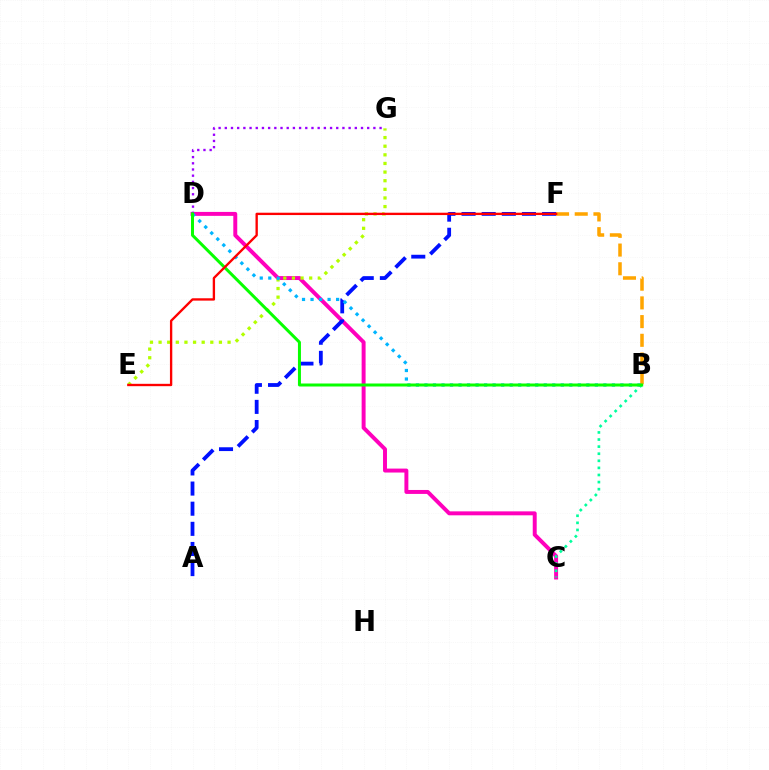{('C', 'D'): [{'color': '#ff00bd', 'line_style': 'solid', 'thickness': 2.84}], ('D', 'G'): [{'color': '#9b00ff', 'line_style': 'dotted', 'thickness': 1.68}], ('E', 'G'): [{'color': '#b3ff00', 'line_style': 'dotted', 'thickness': 2.34}], ('A', 'F'): [{'color': '#0010ff', 'line_style': 'dashed', 'thickness': 2.73}], ('B', 'F'): [{'color': '#ffa500', 'line_style': 'dashed', 'thickness': 2.54}], ('B', 'D'): [{'color': '#00b5ff', 'line_style': 'dotted', 'thickness': 2.32}, {'color': '#08ff00', 'line_style': 'solid', 'thickness': 2.16}], ('B', 'C'): [{'color': '#00ff9d', 'line_style': 'dotted', 'thickness': 1.93}], ('E', 'F'): [{'color': '#ff0000', 'line_style': 'solid', 'thickness': 1.69}]}